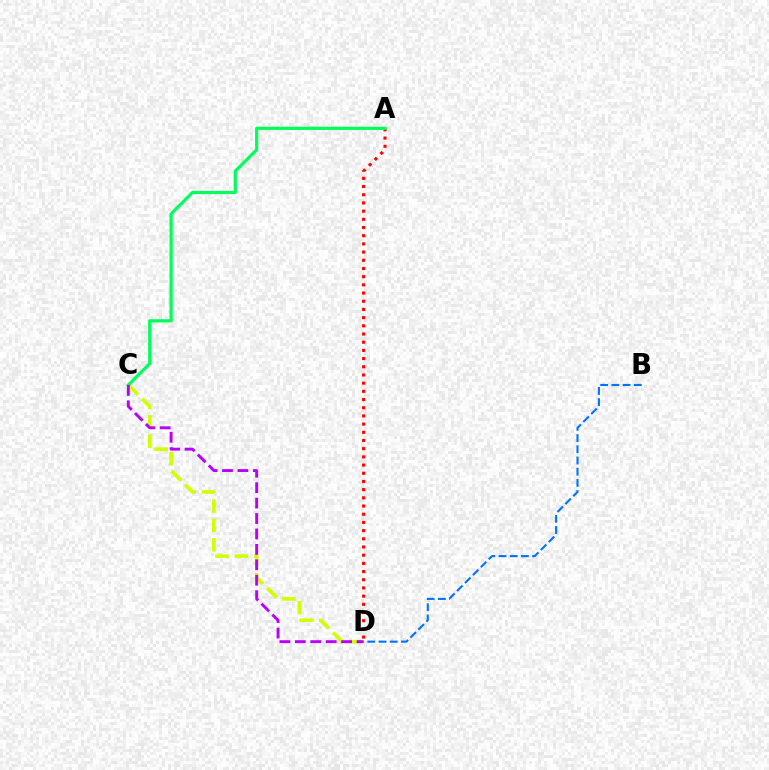{('C', 'D'): [{'color': '#d1ff00', 'line_style': 'dashed', 'thickness': 2.64}, {'color': '#b900ff', 'line_style': 'dashed', 'thickness': 2.1}], ('A', 'D'): [{'color': '#ff0000', 'line_style': 'dotted', 'thickness': 2.23}], ('B', 'D'): [{'color': '#0074ff', 'line_style': 'dashed', 'thickness': 1.52}], ('A', 'C'): [{'color': '#00ff5c', 'line_style': 'solid', 'thickness': 2.3}]}